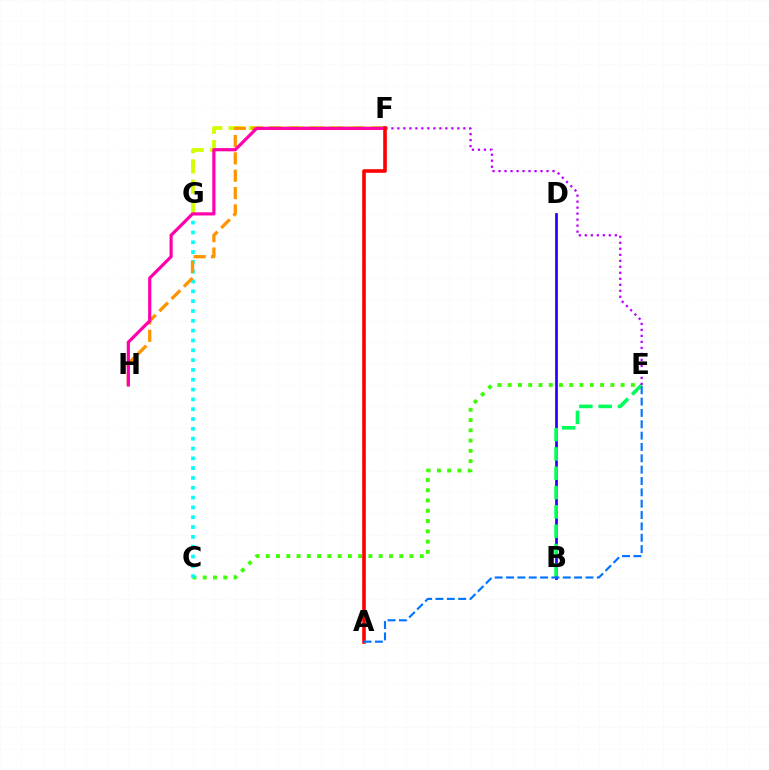{('C', 'E'): [{'color': '#3dff00', 'line_style': 'dotted', 'thickness': 2.79}], ('F', 'G'): [{'color': '#d1ff00', 'line_style': 'dashed', 'thickness': 2.75}], ('B', 'D'): [{'color': '#2500ff', 'line_style': 'solid', 'thickness': 1.95}], ('C', 'G'): [{'color': '#00fff6', 'line_style': 'dotted', 'thickness': 2.67}], ('F', 'H'): [{'color': '#ff9400', 'line_style': 'dashed', 'thickness': 2.36}, {'color': '#ff00ac', 'line_style': 'solid', 'thickness': 2.3}], ('B', 'E'): [{'color': '#00ff5c', 'line_style': 'dashed', 'thickness': 2.62}], ('E', 'F'): [{'color': '#b900ff', 'line_style': 'dotted', 'thickness': 1.63}], ('A', 'F'): [{'color': '#ff0000', 'line_style': 'solid', 'thickness': 2.6}], ('A', 'E'): [{'color': '#0074ff', 'line_style': 'dashed', 'thickness': 1.54}]}